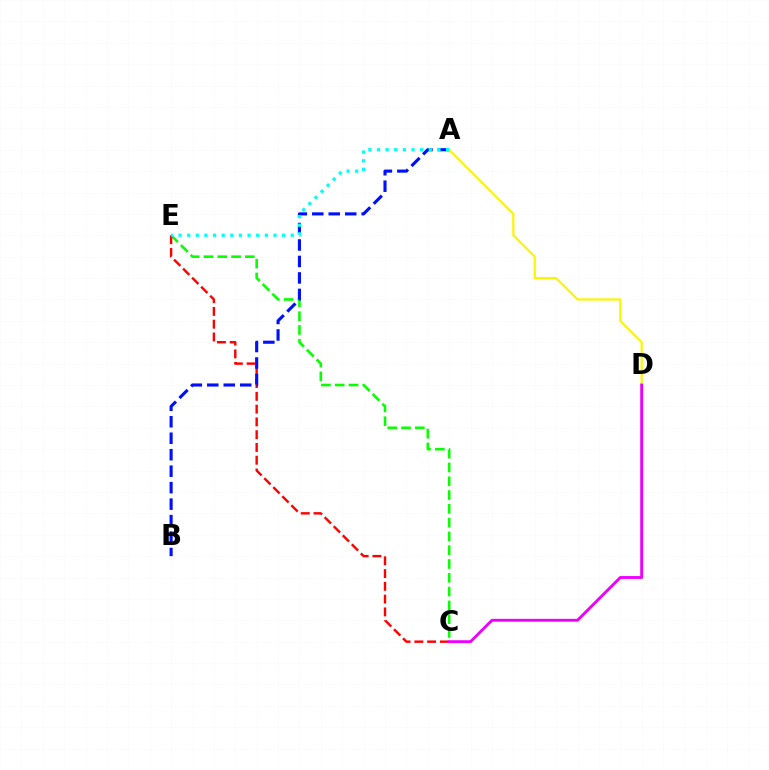{('C', 'E'): [{'color': '#08ff00', 'line_style': 'dashed', 'thickness': 1.87}, {'color': '#ff0000', 'line_style': 'dashed', 'thickness': 1.74}], ('A', 'B'): [{'color': '#0010ff', 'line_style': 'dashed', 'thickness': 2.24}], ('A', 'D'): [{'color': '#fcf500', 'line_style': 'solid', 'thickness': 1.6}], ('A', 'E'): [{'color': '#00fff6', 'line_style': 'dotted', 'thickness': 2.35}], ('C', 'D'): [{'color': '#ee00ff', 'line_style': 'solid', 'thickness': 2.07}]}